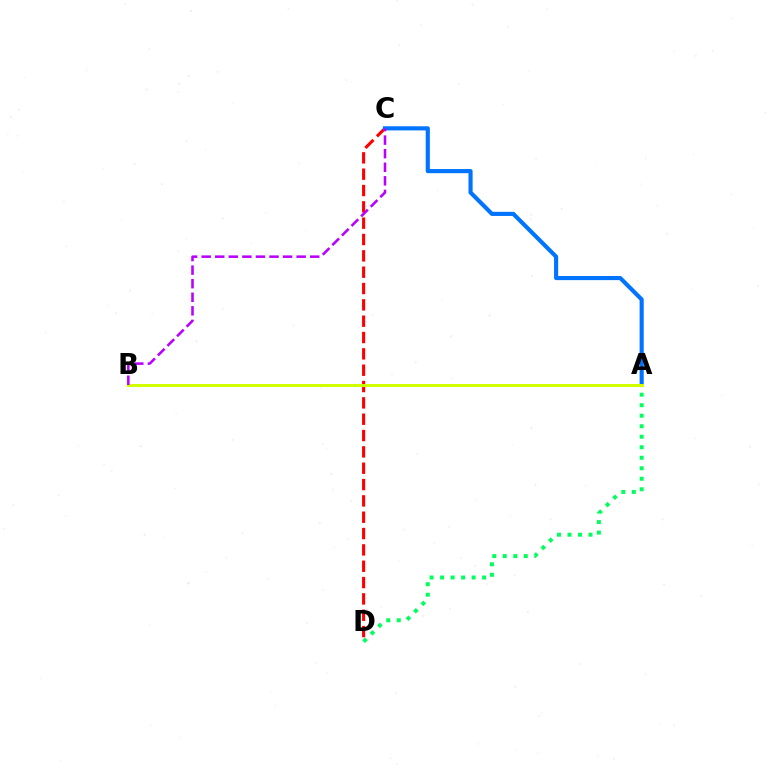{('C', 'D'): [{'color': '#ff0000', 'line_style': 'dashed', 'thickness': 2.22}], ('A', 'D'): [{'color': '#00ff5c', 'line_style': 'dotted', 'thickness': 2.86}], ('A', 'C'): [{'color': '#0074ff', 'line_style': 'solid', 'thickness': 2.97}], ('A', 'B'): [{'color': '#d1ff00', 'line_style': 'solid', 'thickness': 2.16}], ('B', 'C'): [{'color': '#b900ff', 'line_style': 'dashed', 'thickness': 1.84}]}